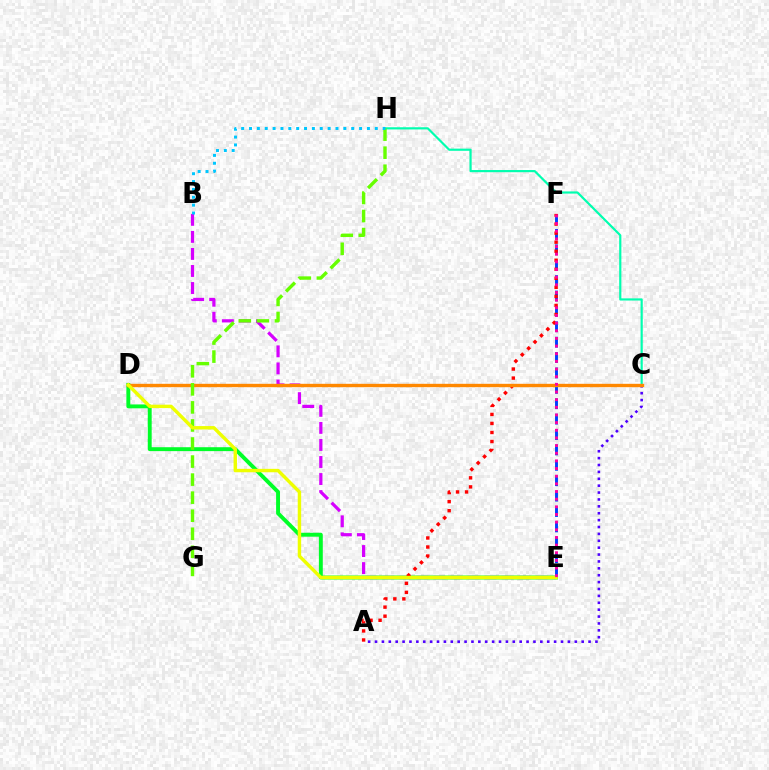{('E', 'F'): [{'color': '#003fff', 'line_style': 'dashed', 'thickness': 2.09}, {'color': '#ff00a0', 'line_style': 'dotted', 'thickness': 2.08}], ('D', 'E'): [{'color': '#00ff27', 'line_style': 'solid', 'thickness': 2.81}, {'color': '#eeff00', 'line_style': 'solid', 'thickness': 2.46}], ('C', 'H'): [{'color': '#00ffaf', 'line_style': 'solid', 'thickness': 1.57}], ('B', 'E'): [{'color': '#d600ff', 'line_style': 'dashed', 'thickness': 2.32}], ('A', 'C'): [{'color': '#4f00ff', 'line_style': 'dotted', 'thickness': 1.87}], ('A', 'F'): [{'color': '#ff0000', 'line_style': 'dotted', 'thickness': 2.46}], ('C', 'D'): [{'color': '#ff8800', 'line_style': 'solid', 'thickness': 2.43}], ('G', 'H'): [{'color': '#66ff00', 'line_style': 'dashed', 'thickness': 2.45}], ('B', 'H'): [{'color': '#00c7ff', 'line_style': 'dotted', 'thickness': 2.14}]}